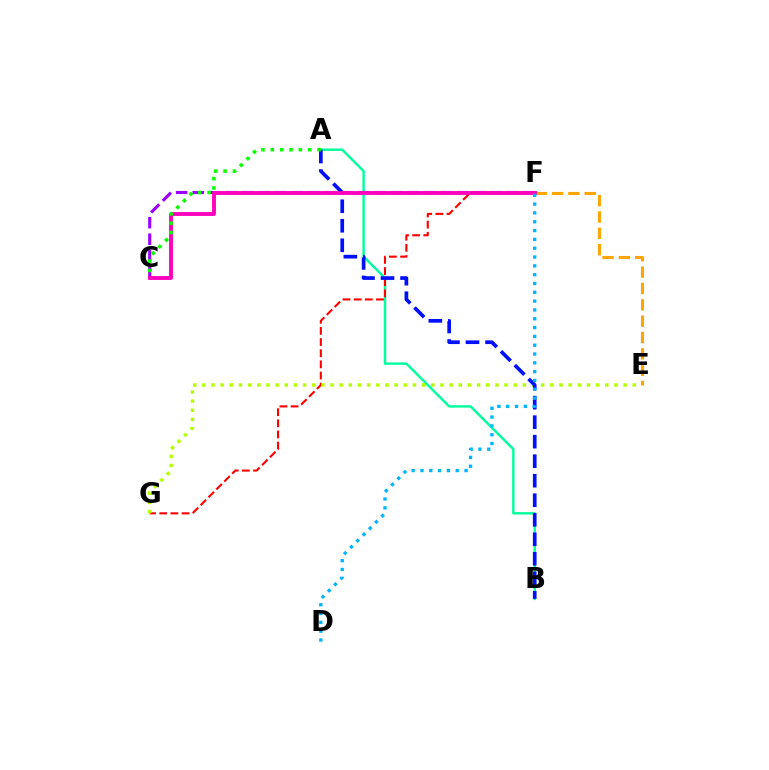{('A', 'B'): [{'color': '#00ff9d', 'line_style': 'solid', 'thickness': 1.75}, {'color': '#0010ff', 'line_style': 'dashed', 'thickness': 2.65}], ('F', 'G'): [{'color': '#ff0000', 'line_style': 'dashed', 'thickness': 1.51}], ('E', 'G'): [{'color': '#b3ff00', 'line_style': 'dotted', 'thickness': 2.49}], ('C', 'F'): [{'color': '#9b00ff', 'line_style': 'dashed', 'thickness': 2.25}, {'color': '#ff00bd', 'line_style': 'solid', 'thickness': 2.78}], ('E', 'F'): [{'color': '#ffa500', 'line_style': 'dashed', 'thickness': 2.22}], ('A', 'C'): [{'color': '#08ff00', 'line_style': 'dotted', 'thickness': 2.54}], ('D', 'F'): [{'color': '#00b5ff', 'line_style': 'dotted', 'thickness': 2.4}]}